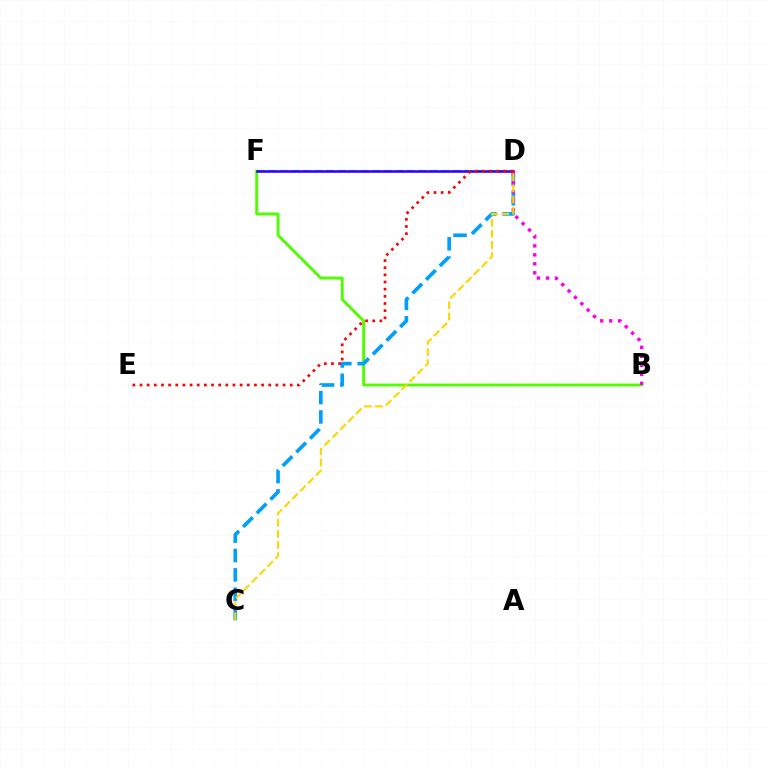{('B', 'F'): [{'color': '#4fff00', 'line_style': 'solid', 'thickness': 2.07}], ('D', 'F'): [{'color': '#00ff86', 'line_style': 'dashed', 'thickness': 1.57}, {'color': '#3700ff', 'line_style': 'solid', 'thickness': 1.87}], ('C', 'D'): [{'color': '#009eff', 'line_style': 'dashed', 'thickness': 2.63}, {'color': '#ffd500', 'line_style': 'dashed', 'thickness': 1.51}], ('B', 'D'): [{'color': '#ff00ed', 'line_style': 'dotted', 'thickness': 2.44}], ('D', 'E'): [{'color': '#ff0000', 'line_style': 'dotted', 'thickness': 1.94}]}